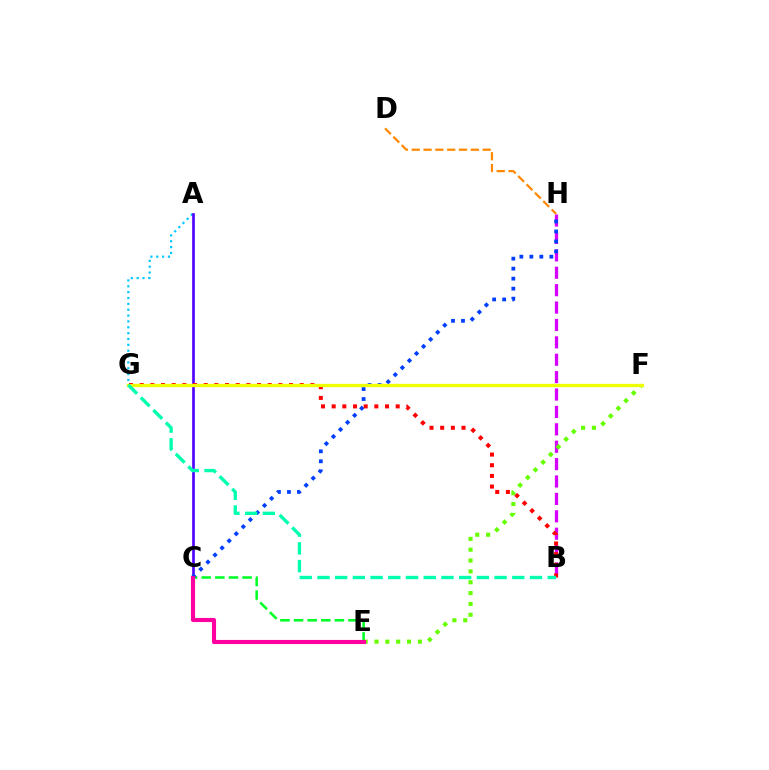{('A', 'G'): [{'color': '#00c7ff', 'line_style': 'dotted', 'thickness': 1.59}], ('A', 'C'): [{'color': '#4f00ff', 'line_style': 'solid', 'thickness': 1.9}], ('C', 'E'): [{'color': '#00ff27', 'line_style': 'dashed', 'thickness': 1.85}, {'color': '#ff00a0', 'line_style': 'solid', 'thickness': 2.97}], ('B', 'H'): [{'color': '#d600ff', 'line_style': 'dashed', 'thickness': 2.36}], ('C', 'H'): [{'color': '#003fff', 'line_style': 'dotted', 'thickness': 2.72}], ('B', 'G'): [{'color': '#ff0000', 'line_style': 'dotted', 'thickness': 2.9}, {'color': '#00ffaf', 'line_style': 'dashed', 'thickness': 2.41}], ('E', 'F'): [{'color': '#66ff00', 'line_style': 'dotted', 'thickness': 2.95}], ('F', 'G'): [{'color': '#eeff00', 'line_style': 'solid', 'thickness': 2.37}], ('D', 'H'): [{'color': '#ff8800', 'line_style': 'dashed', 'thickness': 1.61}]}